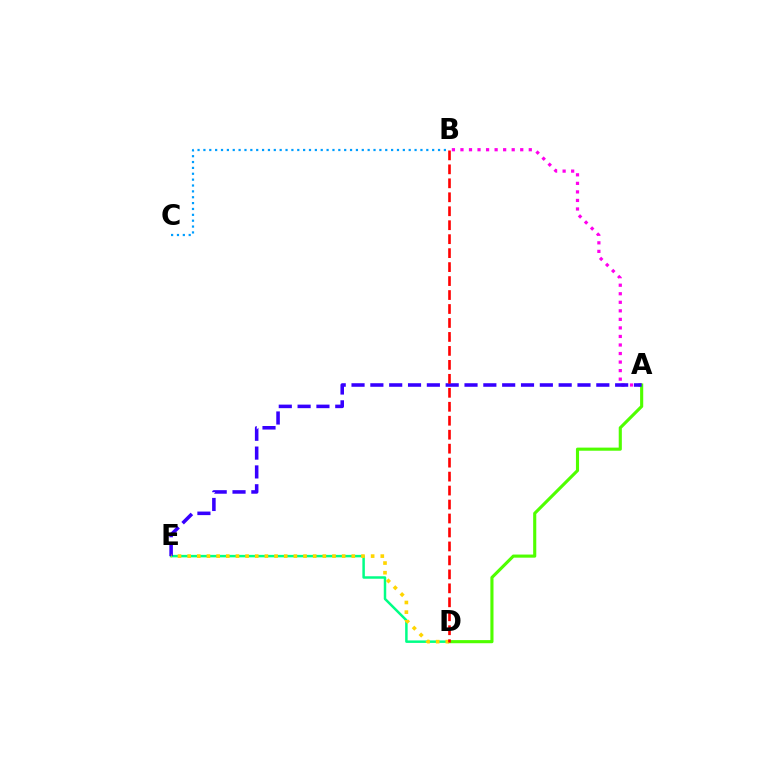{('A', 'B'): [{'color': '#ff00ed', 'line_style': 'dotted', 'thickness': 2.32}], ('D', 'E'): [{'color': '#00ff86', 'line_style': 'solid', 'thickness': 1.79}, {'color': '#ffd500', 'line_style': 'dotted', 'thickness': 2.62}], ('A', 'D'): [{'color': '#4fff00', 'line_style': 'solid', 'thickness': 2.24}], ('A', 'E'): [{'color': '#3700ff', 'line_style': 'dashed', 'thickness': 2.56}], ('B', 'C'): [{'color': '#009eff', 'line_style': 'dotted', 'thickness': 1.59}], ('B', 'D'): [{'color': '#ff0000', 'line_style': 'dashed', 'thickness': 1.9}]}